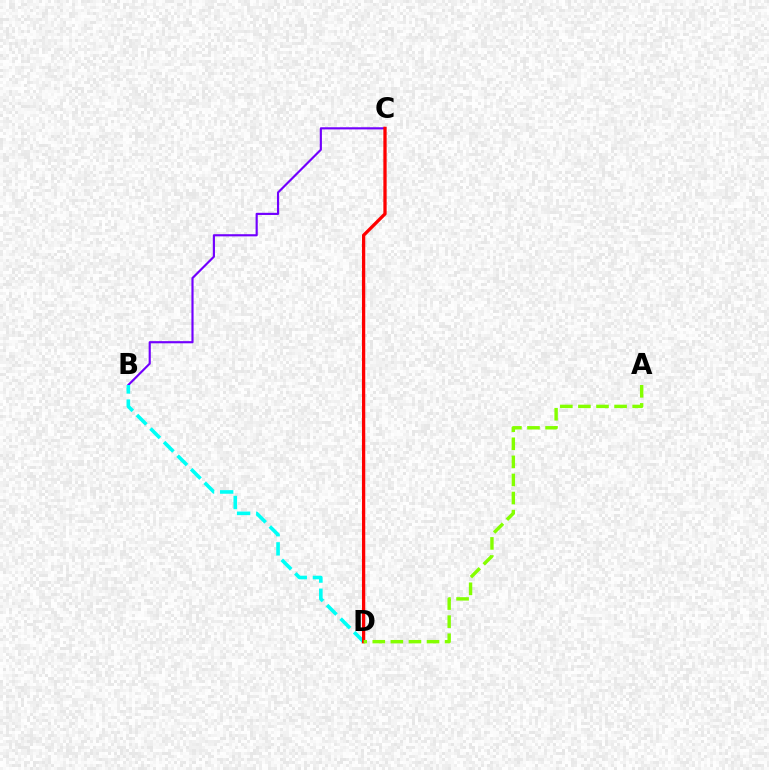{('B', 'C'): [{'color': '#7200ff', 'line_style': 'solid', 'thickness': 1.55}], ('B', 'D'): [{'color': '#00fff6', 'line_style': 'dashed', 'thickness': 2.6}], ('C', 'D'): [{'color': '#ff0000', 'line_style': 'solid', 'thickness': 2.36}], ('A', 'D'): [{'color': '#84ff00', 'line_style': 'dashed', 'thickness': 2.46}]}